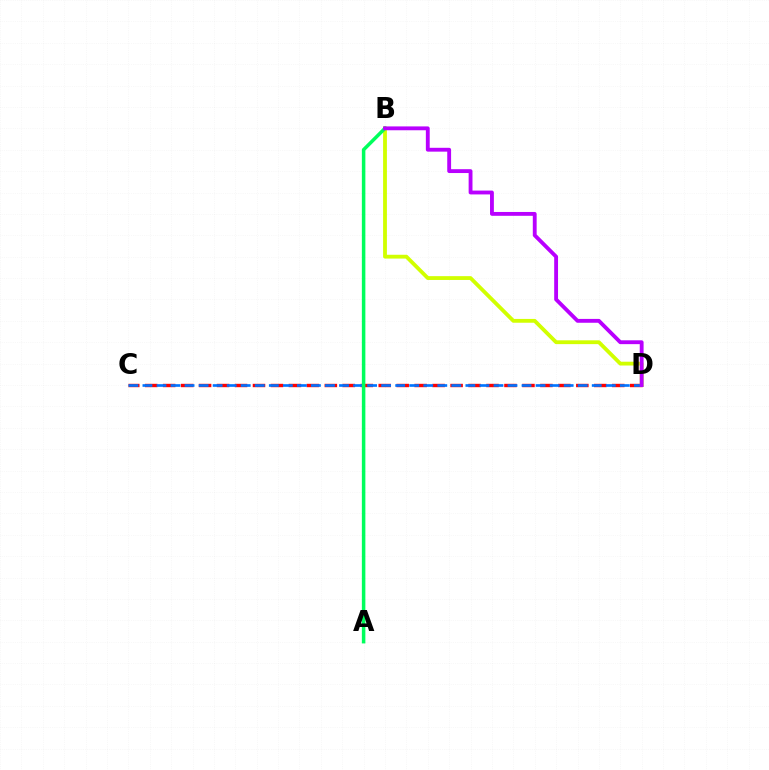{('C', 'D'): [{'color': '#ff0000', 'line_style': 'dashed', 'thickness': 2.44}, {'color': '#0074ff', 'line_style': 'dashed', 'thickness': 1.91}], ('B', 'D'): [{'color': '#d1ff00', 'line_style': 'solid', 'thickness': 2.74}, {'color': '#b900ff', 'line_style': 'solid', 'thickness': 2.77}], ('A', 'B'): [{'color': '#00ff5c', 'line_style': 'solid', 'thickness': 2.53}]}